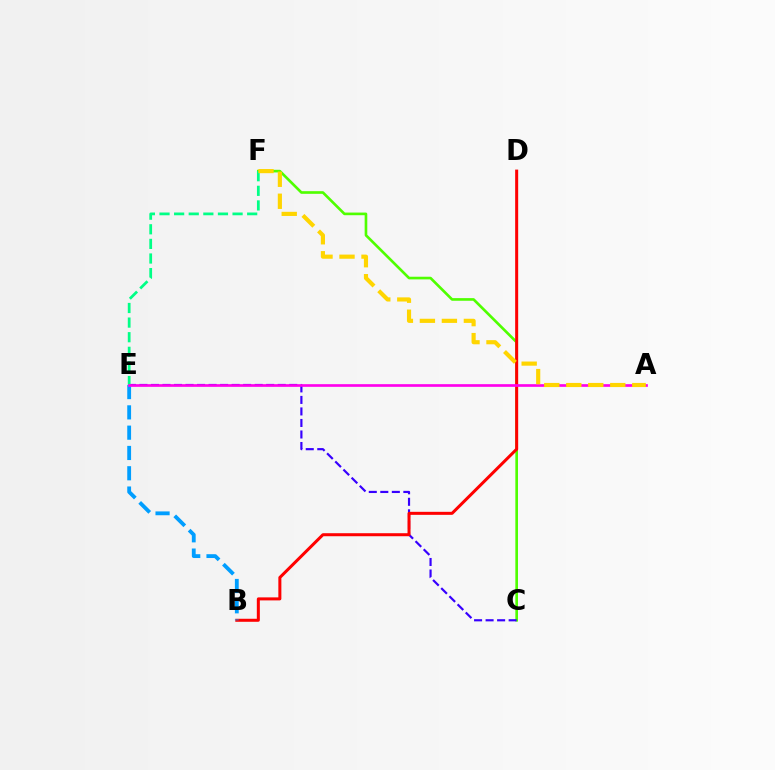{('C', 'F'): [{'color': '#4fff00', 'line_style': 'solid', 'thickness': 1.9}], ('C', 'E'): [{'color': '#3700ff', 'line_style': 'dashed', 'thickness': 1.57}], ('E', 'F'): [{'color': '#00ff86', 'line_style': 'dashed', 'thickness': 1.98}], ('B', 'D'): [{'color': '#ff0000', 'line_style': 'solid', 'thickness': 2.17}], ('B', 'E'): [{'color': '#009eff', 'line_style': 'dashed', 'thickness': 2.76}], ('A', 'E'): [{'color': '#ff00ed', 'line_style': 'solid', 'thickness': 1.92}], ('A', 'F'): [{'color': '#ffd500', 'line_style': 'dashed', 'thickness': 2.99}]}